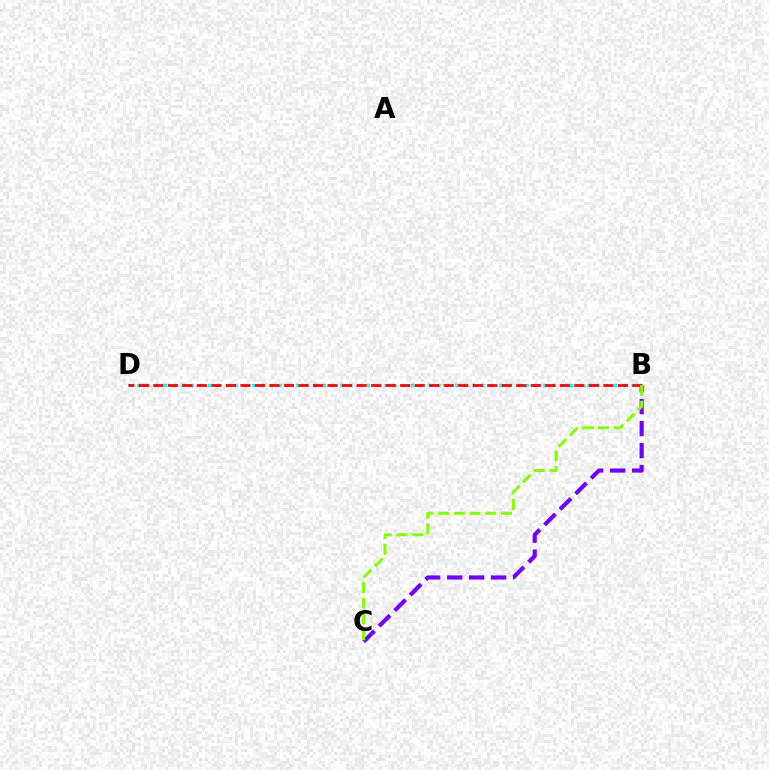{('B', 'D'): [{'color': '#00fff6', 'line_style': 'dotted', 'thickness': 2.4}, {'color': '#ff0000', 'line_style': 'dashed', 'thickness': 1.97}], ('B', 'C'): [{'color': '#7200ff', 'line_style': 'dashed', 'thickness': 2.99}, {'color': '#84ff00', 'line_style': 'dashed', 'thickness': 2.14}]}